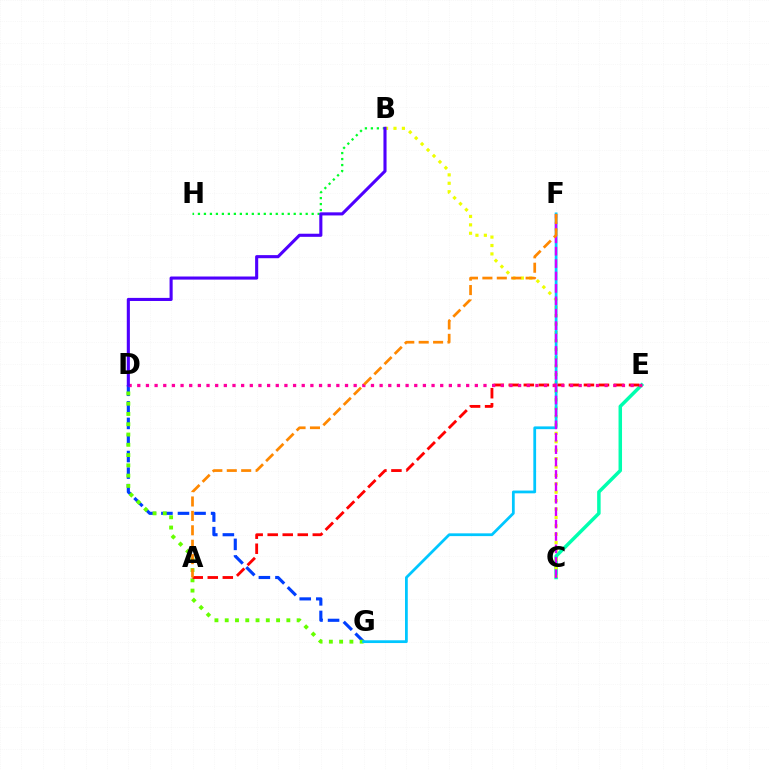{('D', 'G'): [{'color': '#003fff', 'line_style': 'dashed', 'thickness': 2.25}, {'color': '#66ff00', 'line_style': 'dotted', 'thickness': 2.79}], ('C', 'E'): [{'color': '#00ffaf', 'line_style': 'solid', 'thickness': 2.52}], ('A', 'E'): [{'color': '#ff0000', 'line_style': 'dashed', 'thickness': 2.04}], ('B', 'H'): [{'color': '#00ff27', 'line_style': 'dotted', 'thickness': 1.63}], ('B', 'C'): [{'color': '#eeff00', 'line_style': 'dotted', 'thickness': 2.28}], ('F', 'G'): [{'color': '#00c7ff', 'line_style': 'solid', 'thickness': 1.99}], ('C', 'F'): [{'color': '#d600ff', 'line_style': 'dashed', 'thickness': 1.68}], ('D', 'E'): [{'color': '#ff00a0', 'line_style': 'dotted', 'thickness': 2.35}], ('A', 'F'): [{'color': '#ff8800', 'line_style': 'dashed', 'thickness': 1.96}], ('B', 'D'): [{'color': '#4f00ff', 'line_style': 'solid', 'thickness': 2.23}]}